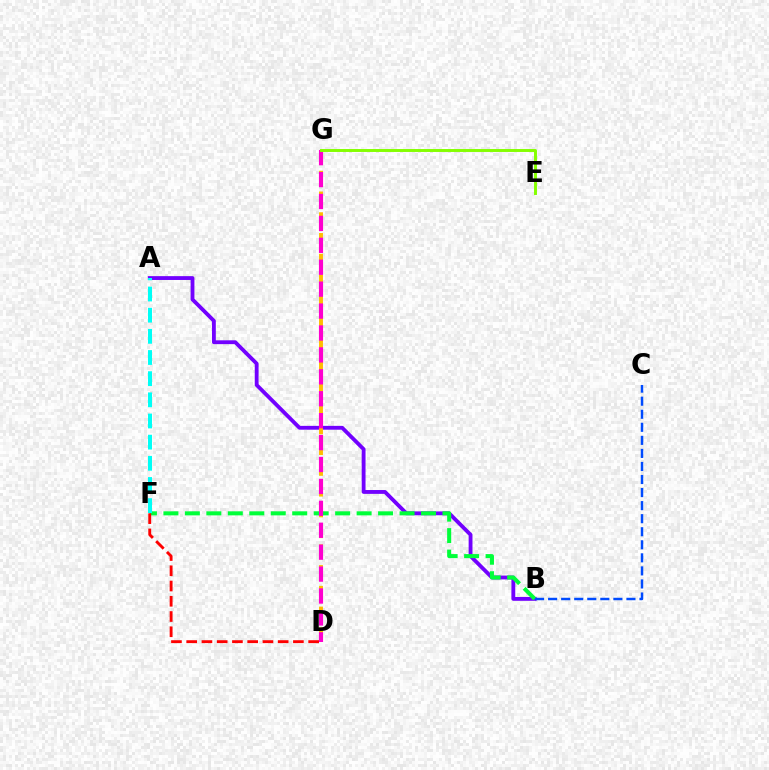{('A', 'B'): [{'color': '#7200ff', 'line_style': 'solid', 'thickness': 2.76}], ('D', 'G'): [{'color': '#ffbd00', 'line_style': 'dashed', 'thickness': 2.82}, {'color': '#ff00cf', 'line_style': 'dashed', 'thickness': 2.98}], ('B', 'F'): [{'color': '#00ff39', 'line_style': 'dashed', 'thickness': 2.92}], ('E', 'G'): [{'color': '#84ff00', 'line_style': 'solid', 'thickness': 2.12}], ('A', 'F'): [{'color': '#00fff6', 'line_style': 'dashed', 'thickness': 2.87}], ('B', 'C'): [{'color': '#004bff', 'line_style': 'dashed', 'thickness': 1.77}], ('D', 'F'): [{'color': '#ff0000', 'line_style': 'dashed', 'thickness': 2.07}]}